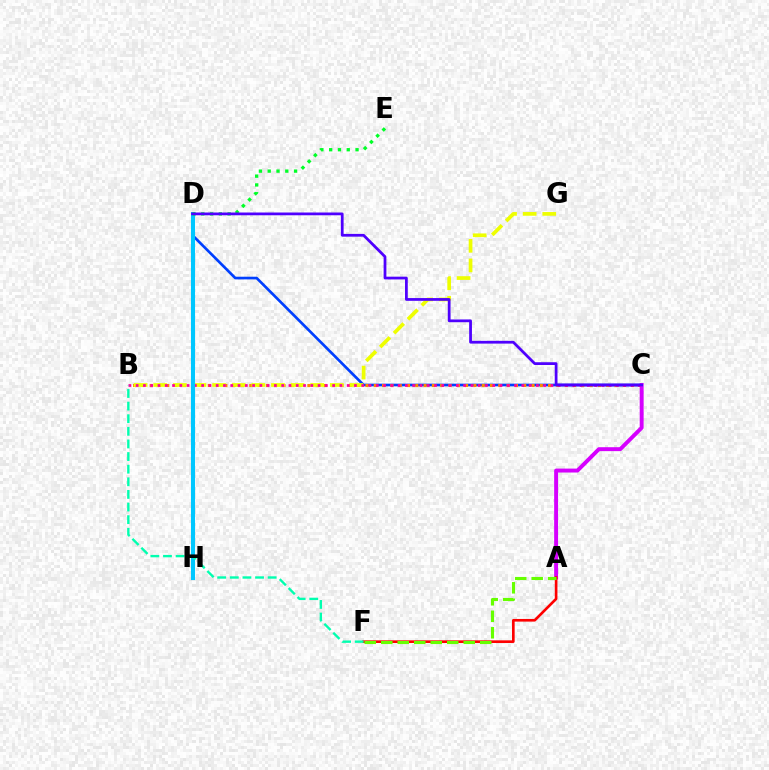{('C', 'D'): [{'color': '#003fff', 'line_style': 'solid', 'thickness': 1.92}, {'color': '#4f00ff', 'line_style': 'solid', 'thickness': 1.99}], ('B', 'C'): [{'color': '#ff8800', 'line_style': 'dotted', 'thickness': 2.26}, {'color': '#ff00a0', 'line_style': 'dotted', 'thickness': 1.98}], ('A', 'C'): [{'color': '#d600ff', 'line_style': 'solid', 'thickness': 2.83}], ('B', 'G'): [{'color': '#eeff00', 'line_style': 'dashed', 'thickness': 2.66}], ('A', 'F'): [{'color': '#ff0000', 'line_style': 'solid', 'thickness': 1.9}, {'color': '#66ff00', 'line_style': 'dashed', 'thickness': 2.24}], ('D', 'H'): [{'color': '#00c7ff', 'line_style': 'solid', 'thickness': 2.94}], ('B', 'F'): [{'color': '#00ffaf', 'line_style': 'dashed', 'thickness': 1.71}], ('D', 'E'): [{'color': '#00ff27', 'line_style': 'dotted', 'thickness': 2.39}]}